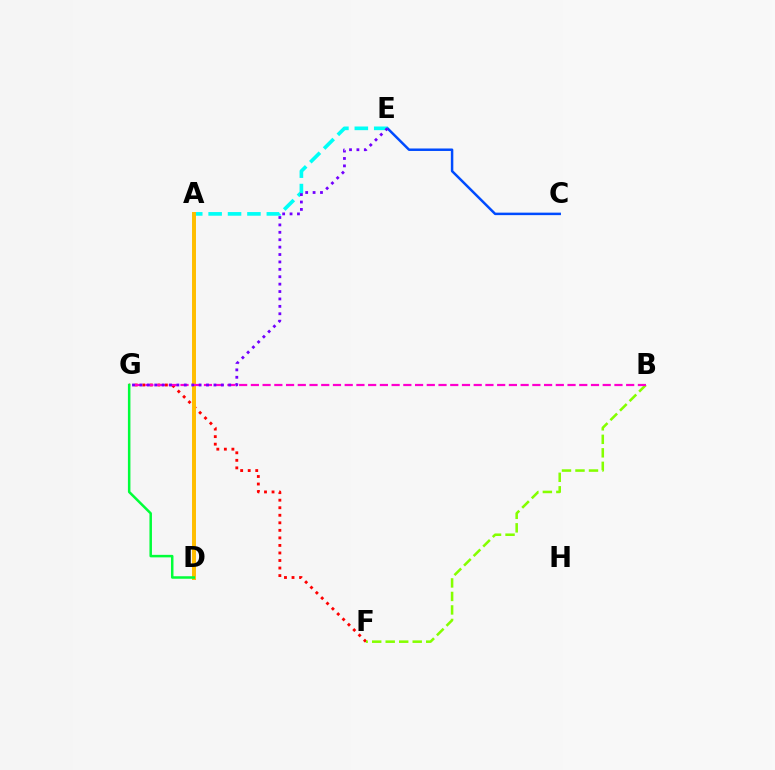{('F', 'G'): [{'color': '#ff0000', 'line_style': 'dotted', 'thickness': 2.05}], ('C', 'E'): [{'color': '#004bff', 'line_style': 'solid', 'thickness': 1.79}], ('A', 'E'): [{'color': '#00fff6', 'line_style': 'dashed', 'thickness': 2.64}], ('B', 'F'): [{'color': '#84ff00', 'line_style': 'dashed', 'thickness': 1.83}], ('A', 'D'): [{'color': '#ffbd00', 'line_style': 'solid', 'thickness': 2.85}], ('B', 'G'): [{'color': '#ff00cf', 'line_style': 'dashed', 'thickness': 1.59}], ('E', 'G'): [{'color': '#7200ff', 'line_style': 'dotted', 'thickness': 2.01}], ('D', 'G'): [{'color': '#00ff39', 'line_style': 'solid', 'thickness': 1.81}]}